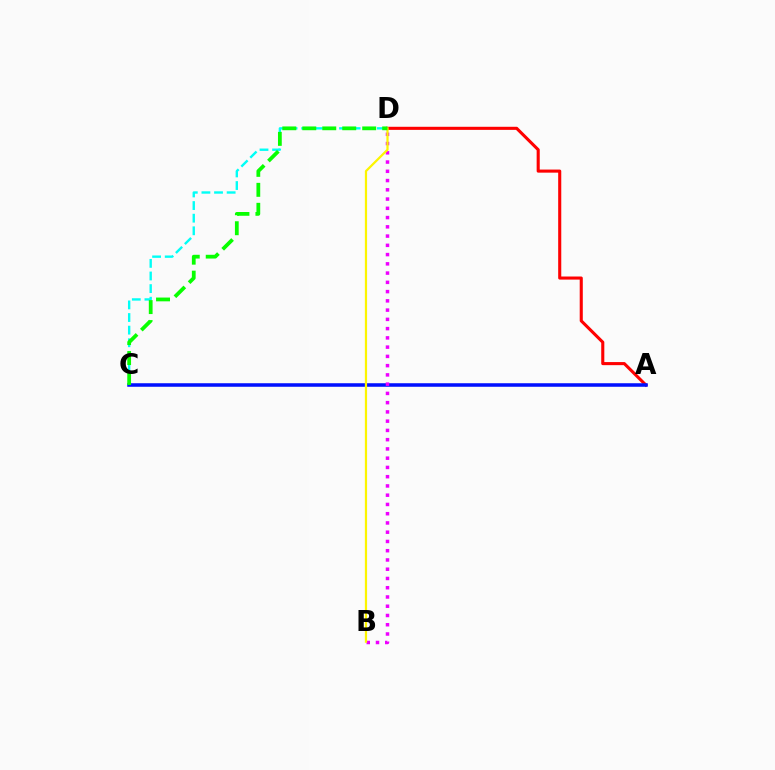{('A', 'D'): [{'color': '#ff0000', 'line_style': 'solid', 'thickness': 2.22}], ('C', 'D'): [{'color': '#00fff6', 'line_style': 'dashed', 'thickness': 1.71}, {'color': '#08ff00', 'line_style': 'dashed', 'thickness': 2.71}], ('A', 'C'): [{'color': '#0010ff', 'line_style': 'solid', 'thickness': 2.54}], ('B', 'D'): [{'color': '#ee00ff', 'line_style': 'dotted', 'thickness': 2.51}, {'color': '#fcf500', 'line_style': 'solid', 'thickness': 1.6}]}